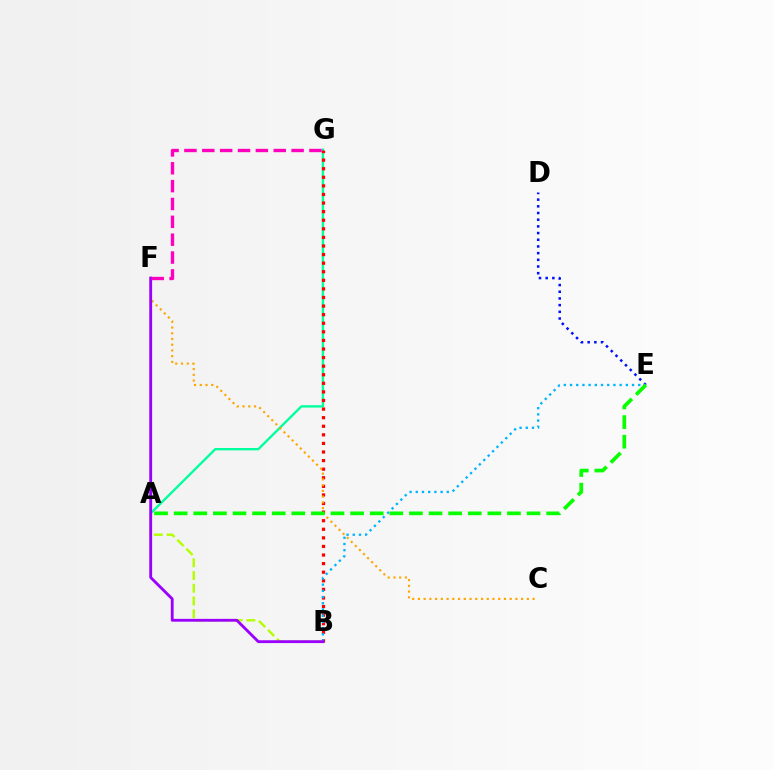{('A', 'G'): [{'color': '#00ff9d', 'line_style': 'solid', 'thickness': 1.69}], ('B', 'G'): [{'color': '#ff0000', 'line_style': 'dotted', 'thickness': 2.33}], ('A', 'B'): [{'color': '#b3ff00', 'line_style': 'dashed', 'thickness': 1.73}], ('D', 'E'): [{'color': '#0010ff', 'line_style': 'dotted', 'thickness': 1.82}], ('B', 'E'): [{'color': '#00b5ff', 'line_style': 'dotted', 'thickness': 1.69}], ('C', 'F'): [{'color': '#ffa500', 'line_style': 'dotted', 'thickness': 1.56}], ('A', 'E'): [{'color': '#08ff00', 'line_style': 'dashed', 'thickness': 2.66}], ('B', 'F'): [{'color': '#9b00ff', 'line_style': 'solid', 'thickness': 2.04}], ('F', 'G'): [{'color': '#ff00bd', 'line_style': 'dashed', 'thickness': 2.43}]}